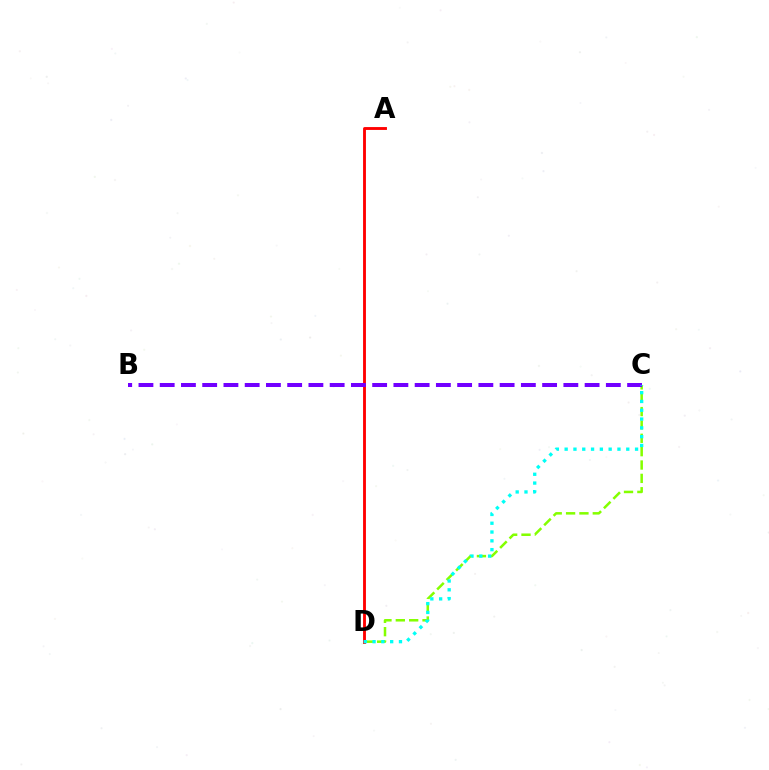{('C', 'D'): [{'color': '#84ff00', 'line_style': 'dashed', 'thickness': 1.81}, {'color': '#00fff6', 'line_style': 'dotted', 'thickness': 2.39}], ('A', 'D'): [{'color': '#ff0000', 'line_style': 'solid', 'thickness': 2.07}], ('B', 'C'): [{'color': '#7200ff', 'line_style': 'dashed', 'thickness': 2.89}]}